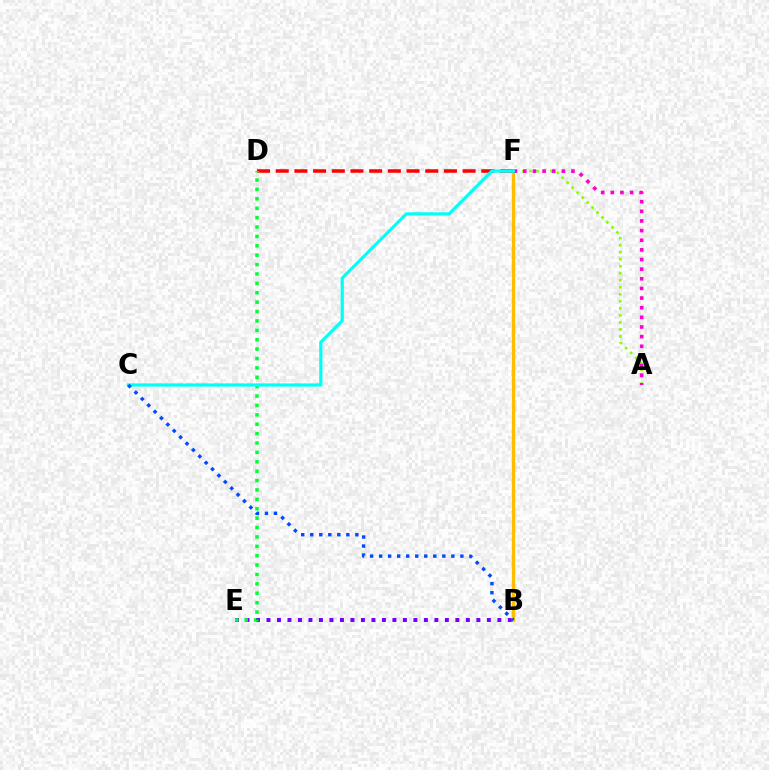{('B', 'E'): [{'color': '#7200ff', 'line_style': 'dotted', 'thickness': 2.85}], ('D', 'F'): [{'color': '#ff0000', 'line_style': 'dashed', 'thickness': 2.54}], ('A', 'F'): [{'color': '#84ff00', 'line_style': 'dotted', 'thickness': 1.91}, {'color': '#ff00cf', 'line_style': 'dotted', 'thickness': 2.62}], ('B', 'F'): [{'color': '#ffbd00', 'line_style': 'solid', 'thickness': 2.39}], ('D', 'E'): [{'color': '#00ff39', 'line_style': 'dotted', 'thickness': 2.55}], ('C', 'F'): [{'color': '#00fff6', 'line_style': 'solid', 'thickness': 2.3}], ('B', 'C'): [{'color': '#004bff', 'line_style': 'dotted', 'thickness': 2.45}]}